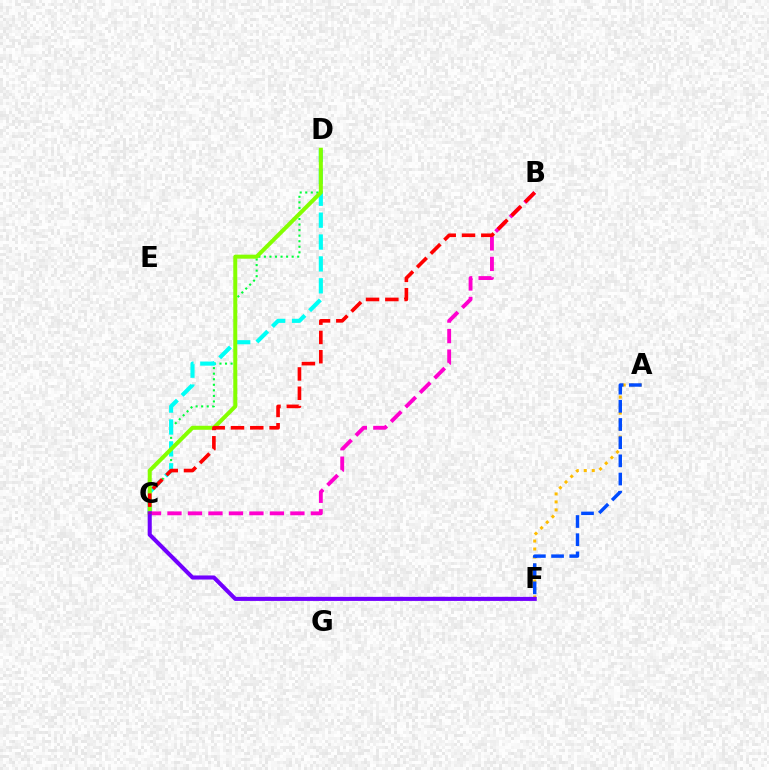{('C', 'D'): [{'color': '#00ff39', 'line_style': 'dotted', 'thickness': 1.51}, {'color': '#00fff6', 'line_style': 'dashed', 'thickness': 2.97}, {'color': '#84ff00', 'line_style': 'solid', 'thickness': 2.88}], ('A', 'F'): [{'color': '#ffbd00', 'line_style': 'dotted', 'thickness': 2.17}, {'color': '#004bff', 'line_style': 'dashed', 'thickness': 2.47}], ('B', 'C'): [{'color': '#ff00cf', 'line_style': 'dashed', 'thickness': 2.78}, {'color': '#ff0000', 'line_style': 'dashed', 'thickness': 2.62}], ('C', 'F'): [{'color': '#7200ff', 'line_style': 'solid', 'thickness': 2.93}]}